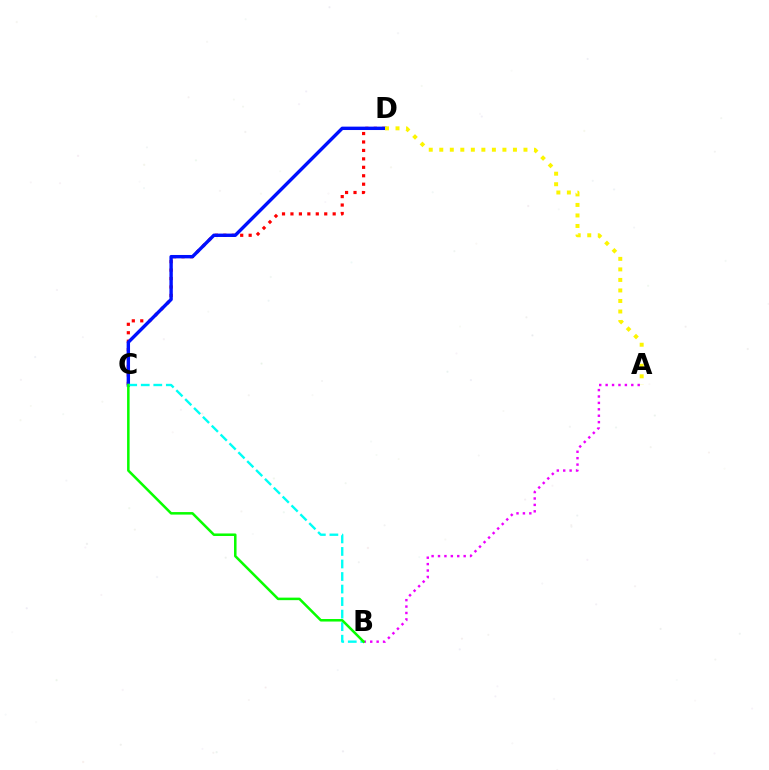{('C', 'D'): [{'color': '#ff0000', 'line_style': 'dotted', 'thickness': 2.29}, {'color': '#0010ff', 'line_style': 'solid', 'thickness': 2.44}], ('B', 'C'): [{'color': '#00fff6', 'line_style': 'dashed', 'thickness': 1.7}, {'color': '#08ff00', 'line_style': 'solid', 'thickness': 1.82}], ('A', 'B'): [{'color': '#ee00ff', 'line_style': 'dotted', 'thickness': 1.74}], ('A', 'D'): [{'color': '#fcf500', 'line_style': 'dotted', 'thickness': 2.86}]}